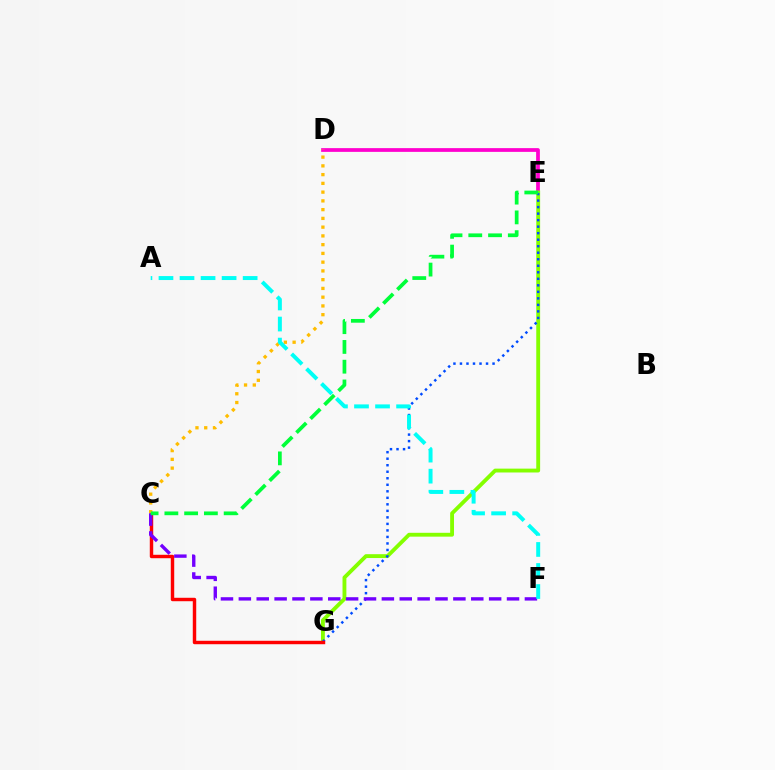{('D', 'E'): [{'color': '#ff00cf', 'line_style': 'solid', 'thickness': 2.69}], ('E', 'G'): [{'color': '#84ff00', 'line_style': 'solid', 'thickness': 2.77}, {'color': '#004bff', 'line_style': 'dotted', 'thickness': 1.77}], ('C', 'G'): [{'color': '#ff0000', 'line_style': 'solid', 'thickness': 2.47}], ('C', 'D'): [{'color': '#ffbd00', 'line_style': 'dotted', 'thickness': 2.38}], ('C', 'F'): [{'color': '#7200ff', 'line_style': 'dashed', 'thickness': 2.43}], ('C', 'E'): [{'color': '#00ff39', 'line_style': 'dashed', 'thickness': 2.68}], ('A', 'F'): [{'color': '#00fff6', 'line_style': 'dashed', 'thickness': 2.86}]}